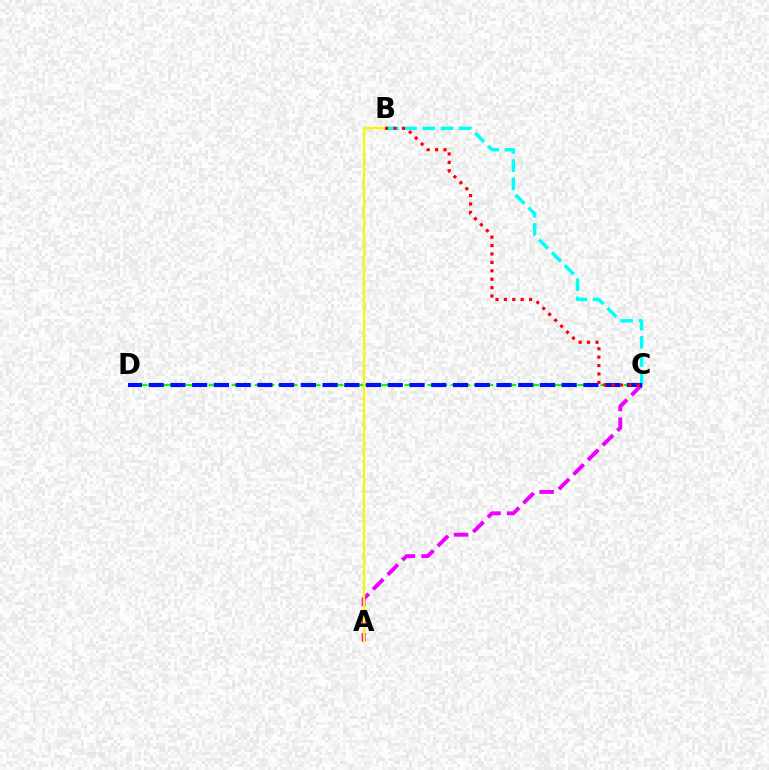{('C', 'D'): [{'color': '#08ff00', 'line_style': 'dashed', 'thickness': 1.57}, {'color': '#0010ff', 'line_style': 'dashed', 'thickness': 2.95}], ('A', 'C'): [{'color': '#ee00ff', 'line_style': 'dashed', 'thickness': 2.81}], ('B', 'C'): [{'color': '#00fff6', 'line_style': 'dashed', 'thickness': 2.47}, {'color': '#ff0000', 'line_style': 'dotted', 'thickness': 2.29}], ('A', 'B'): [{'color': '#fcf500', 'line_style': 'solid', 'thickness': 1.59}]}